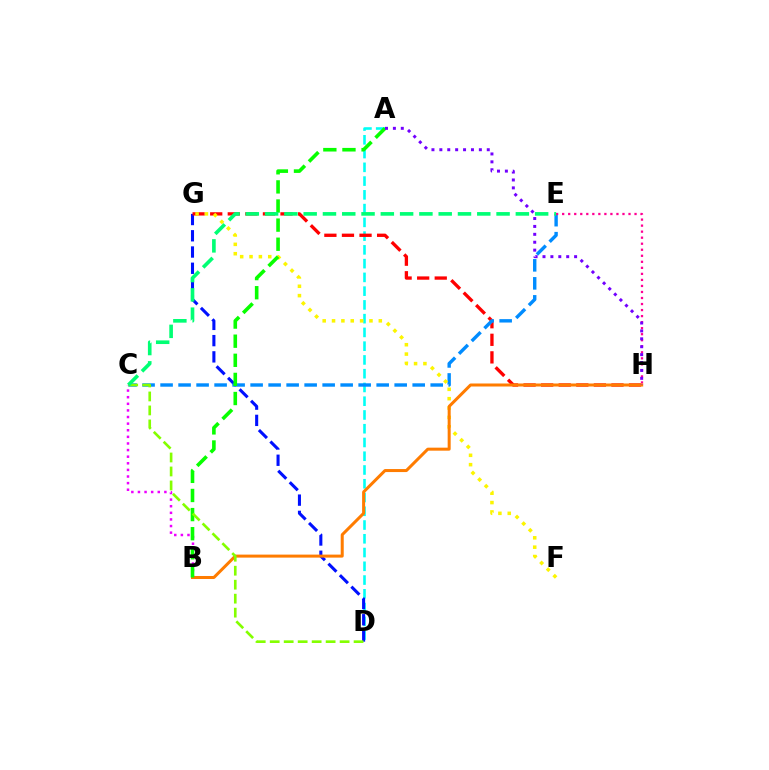{('A', 'D'): [{'color': '#00fff6', 'line_style': 'dashed', 'thickness': 1.87}], ('D', 'G'): [{'color': '#0010ff', 'line_style': 'dashed', 'thickness': 2.21}], ('G', 'H'): [{'color': '#ff0000', 'line_style': 'dashed', 'thickness': 2.39}], ('B', 'C'): [{'color': '#ee00ff', 'line_style': 'dotted', 'thickness': 1.8}], ('C', 'E'): [{'color': '#008cff', 'line_style': 'dashed', 'thickness': 2.45}, {'color': '#00ff74', 'line_style': 'dashed', 'thickness': 2.62}], ('F', 'G'): [{'color': '#fcf500', 'line_style': 'dotted', 'thickness': 2.54}], ('E', 'H'): [{'color': '#ff0094', 'line_style': 'dotted', 'thickness': 1.64}], ('B', 'H'): [{'color': '#ff7c00', 'line_style': 'solid', 'thickness': 2.17}], ('A', 'B'): [{'color': '#08ff00', 'line_style': 'dashed', 'thickness': 2.6}], ('C', 'D'): [{'color': '#84ff00', 'line_style': 'dashed', 'thickness': 1.9}], ('A', 'H'): [{'color': '#7200ff', 'line_style': 'dotted', 'thickness': 2.15}]}